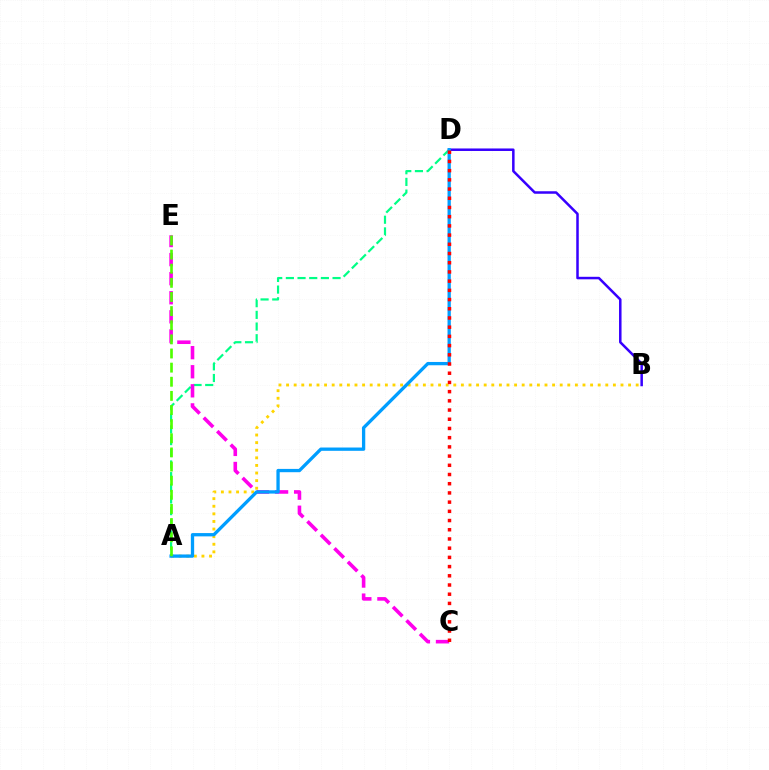{('A', 'D'): [{'color': '#00ff86', 'line_style': 'dashed', 'thickness': 1.59}, {'color': '#009eff', 'line_style': 'solid', 'thickness': 2.37}], ('A', 'B'): [{'color': '#ffd500', 'line_style': 'dotted', 'thickness': 2.06}], ('B', 'D'): [{'color': '#3700ff', 'line_style': 'solid', 'thickness': 1.81}], ('C', 'E'): [{'color': '#ff00ed', 'line_style': 'dashed', 'thickness': 2.59}], ('A', 'E'): [{'color': '#4fff00', 'line_style': 'dashed', 'thickness': 1.92}], ('C', 'D'): [{'color': '#ff0000', 'line_style': 'dotted', 'thickness': 2.5}]}